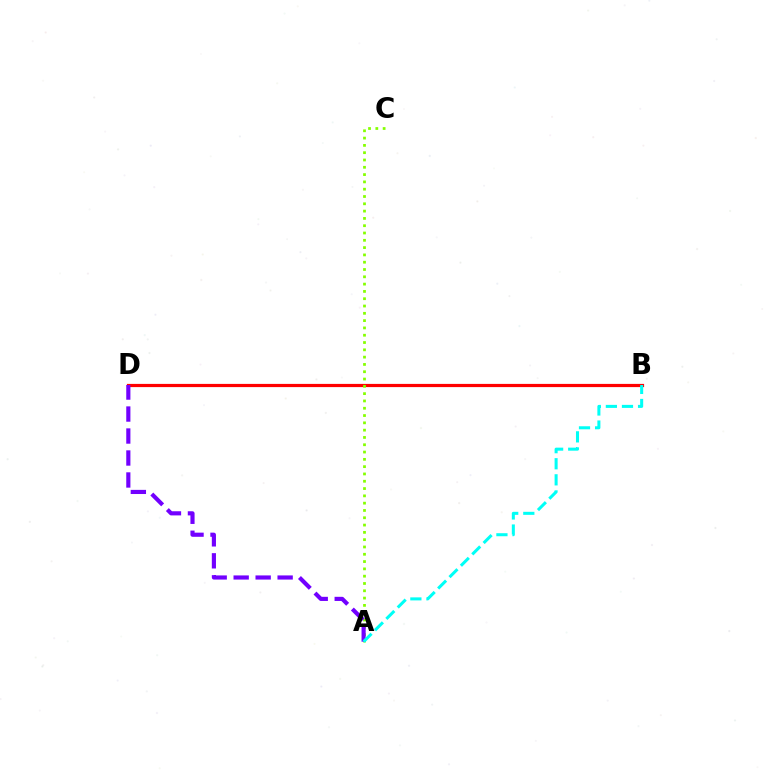{('B', 'D'): [{'color': '#ff0000', 'line_style': 'solid', 'thickness': 2.31}], ('A', 'C'): [{'color': '#84ff00', 'line_style': 'dotted', 'thickness': 1.98}], ('A', 'D'): [{'color': '#7200ff', 'line_style': 'dashed', 'thickness': 2.99}], ('A', 'B'): [{'color': '#00fff6', 'line_style': 'dashed', 'thickness': 2.19}]}